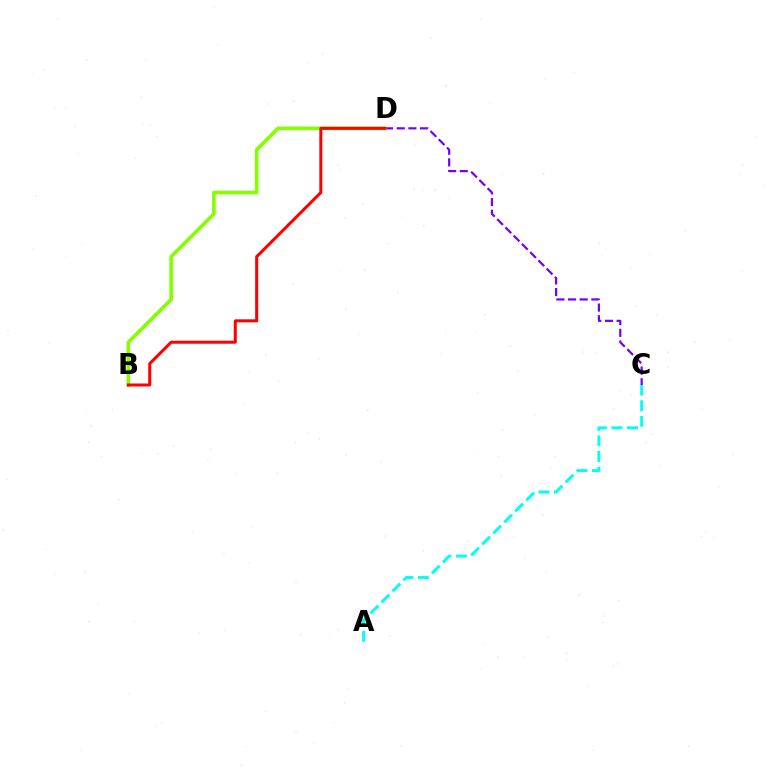{('C', 'D'): [{'color': '#7200ff', 'line_style': 'dashed', 'thickness': 1.58}], ('B', 'D'): [{'color': '#84ff00', 'line_style': 'solid', 'thickness': 2.61}, {'color': '#ff0000', 'line_style': 'solid', 'thickness': 2.17}], ('A', 'C'): [{'color': '#00fff6', 'line_style': 'dashed', 'thickness': 2.12}]}